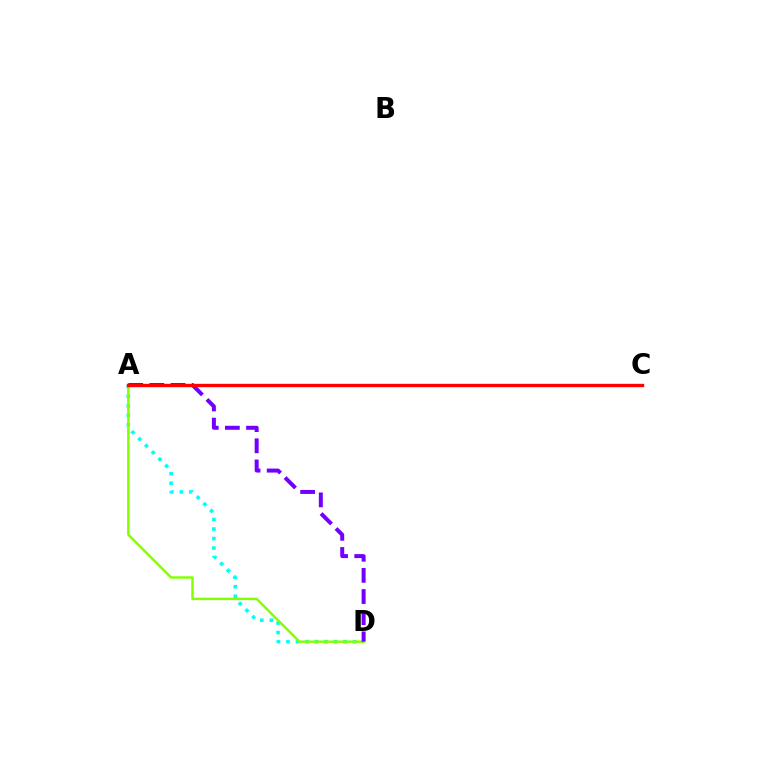{('A', 'D'): [{'color': '#00fff6', 'line_style': 'dotted', 'thickness': 2.58}, {'color': '#84ff00', 'line_style': 'solid', 'thickness': 1.77}, {'color': '#7200ff', 'line_style': 'dashed', 'thickness': 2.87}], ('A', 'C'): [{'color': '#ff0000', 'line_style': 'solid', 'thickness': 2.42}]}